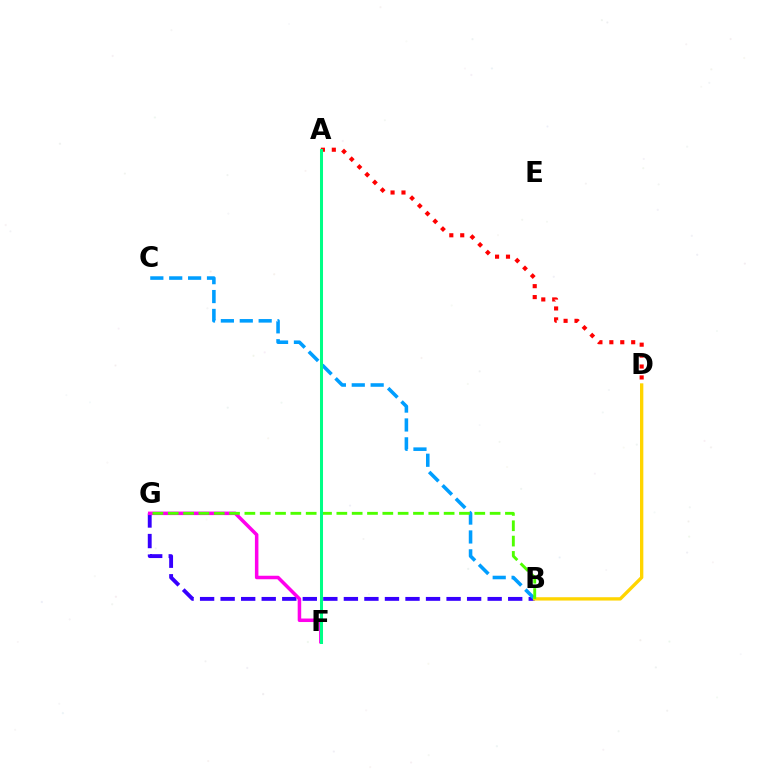{('B', 'G'): [{'color': '#3700ff', 'line_style': 'dashed', 'thickness': 2.79}, {'color': '#4fff00', 'line_style': 'dashed', 'thickness': 2.08}], ('A', 'D'): [{'color': '#ff0000', 'line_style': 'dotted', 'thickness': 2.97}], ('B', 'C'): [{'color': '#009eff', 'line_style': 'dashed', 'thickness': 2.57}], ('F', 'G'): [{'color': '#ff00ed', 'line_style': 'solid', 'thickness': 2.53}], ('B', 'D'): [{'color': '#ffd500', 'line_style': 'solid', 'thickness': 2.4}], ('A', 'F'): [{'color': '#00ff86', 'line_style': 'solid', 'thickness': 2.17}]}